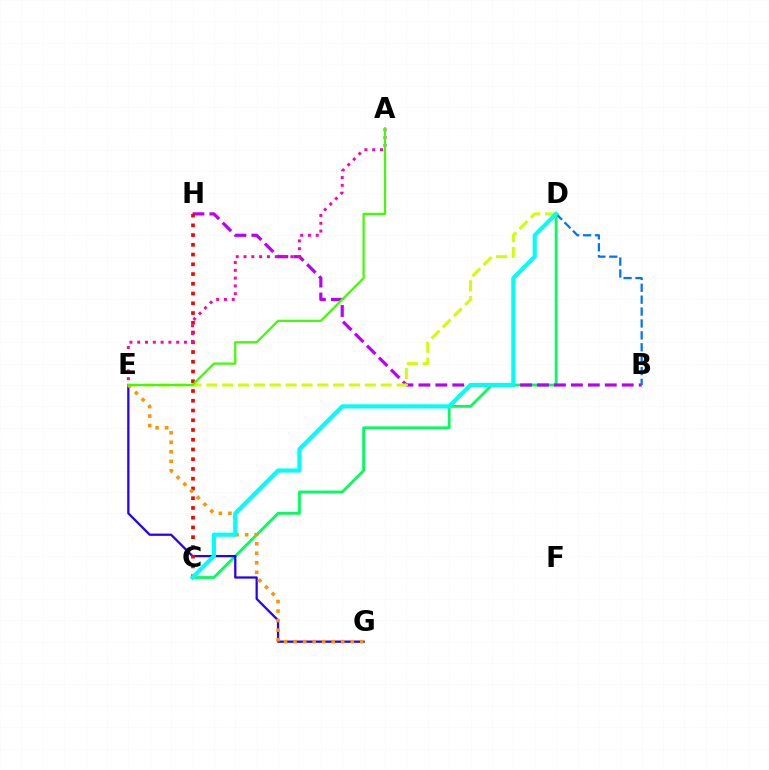{('C', 'D'): [{'color': '#00ff5c', 'line_style': 'solid', 'thickness': 2.0}, {'color': '#00fff6', 'line_style': 'solid', 'thickness': 2.98}], ('B', 'H'): [{'color': '#b900ff', 'line_style': 'dashed', 'thickness': 2.3}], ('E', 'G'): [{'color': '#2500ff', 'line_style': 'solid', 'thickness': 1.63}, {'color': '#ff9400', 'line_style': 'dotted', 'thickness': 2.59}], ('C', 'H'): [{'color': '#ff0000', 'line_style': 'dotted', 'thickness': 2.65}], ('B', 'D'): [{'color': '#0074ff', 'line_style': 'dashed', 'thickness': 1.62}], ('D', 'E'): [{'color': '#d1ff00', 'line_style': 'dashed', 'thickness': 2.15}], ('A', 'E'): [{'color': '#ff00ac', 'line_style': 'dotted', 'thickness': 2.12}, {'color': '#3dff00', 'line_style': 'solid', 'thickness': 1.61}]}